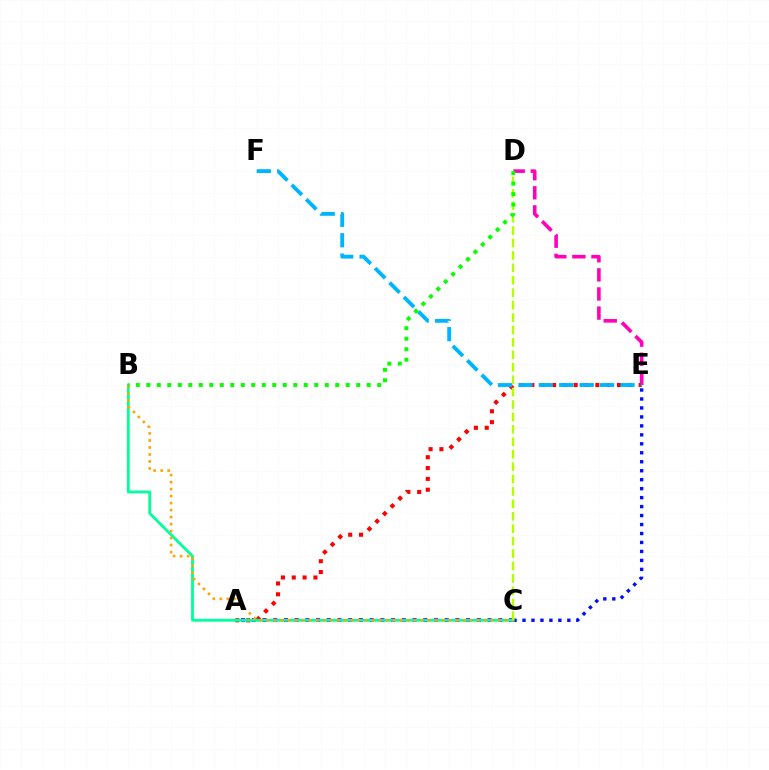{('A', 'C'): [{'color': '#9b00ff', 'line_style': 'dotted', 'thickness': 2.91}], ('C', 'E'): [{'color': '#0010ff', 'line_style': 'dotted', 'thickness': 2.44}], ('D', 'E'): [{'color': '#ff00bd', 'line_style': 'dashed', 'thickness': 2.59}], ('A', 'E'): [{'color': '#ff0000', 'line_style': 'dotted', 'thickness': 2.94}], ('E', 'F'): [{'color': '#00b5ff', 'line_style': 'dashed', 'thickness': 2.77}], ('B', 'C'): [{'color': '#00ff9d', 'line_style': 'solid', 'thickness': 2.01}, {'color': '#ffa500', 'line_style': 'dotted', 'thickness': 1.9}], ('C', 'D'): [{'color': '#b3ff00', 'line_style': 'dashed', 'thickness': 1.69}], ('B', 'D'): [{'color': '#08ff00', 'line_style': 'dotted', 'thickness': 2.85}]}